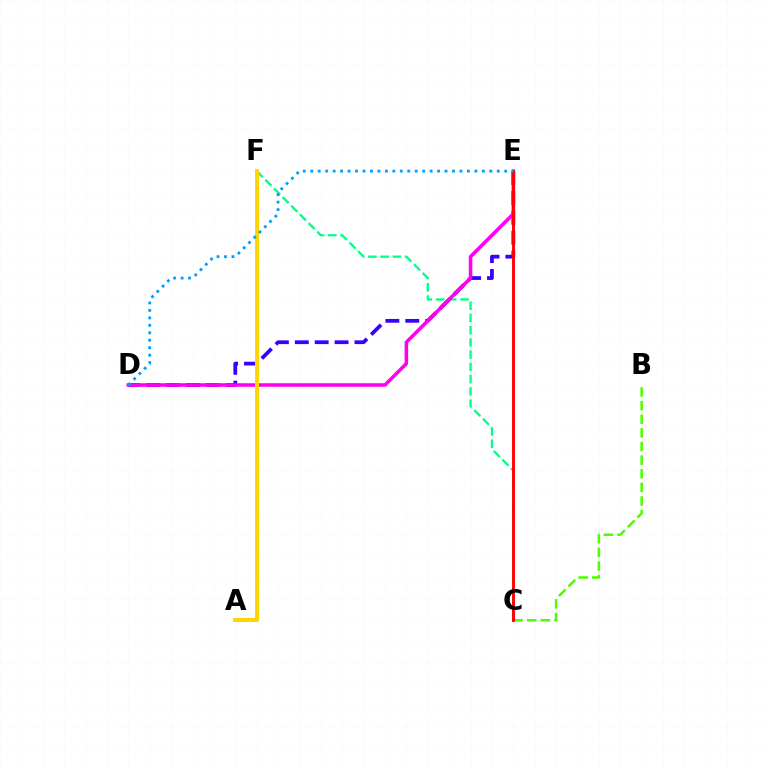{('C', 'F'): [{'color': '#00ff86', 'line_style': 'dashed', 'thickness': 1.66}], ('D', 'E'): [{'color': '#3700ff', 'line_style': 'dashed', 'thickness': 2.7}, {'color': '#ff00ed', 'line_style': 'solid', 'thickness': 2.55}, {'color': '#009eff', 'line_style': 'dotted', 'thickness': 2.03}], ('B', 'C'): [{'color': '#4fff00', 'line_style': 'dashed', 'thickness': 1.85}], ('A', 'F'): [{'color': '#ffd500', 'line_style': 'solid', 'thickness': 2.85}], ('C', 'E'): [{'color': '#ff0000', 'line_style': 'solid', 'thickness': 2.08}]}